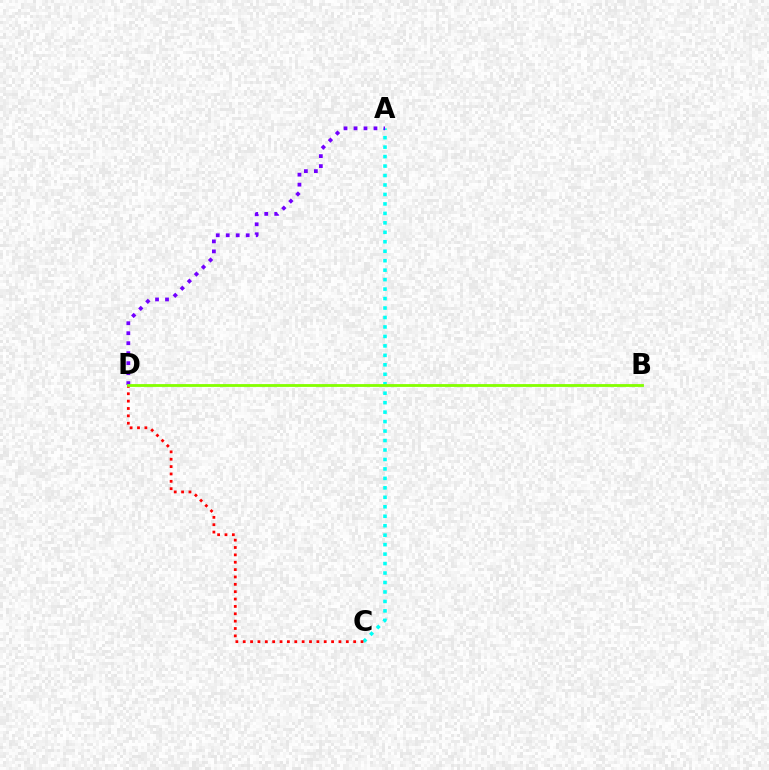{('A', 'C'): [{'color': '#00fff6', 'line_style': 'dotted', 'thickness': 2.57}], ('A', 'D'): [{'color': '#7200ff', 'line_style': 'dotted', 'thickness': 2.71}], ('C', 'D'): [{'color': '#ff0000', 'line_style': 'dotted', 'thickness': 2.0}], ('B', 'D'): [{'color': '#84ff00', 'line_style': 'solid', 'thickness': 2.02}]}